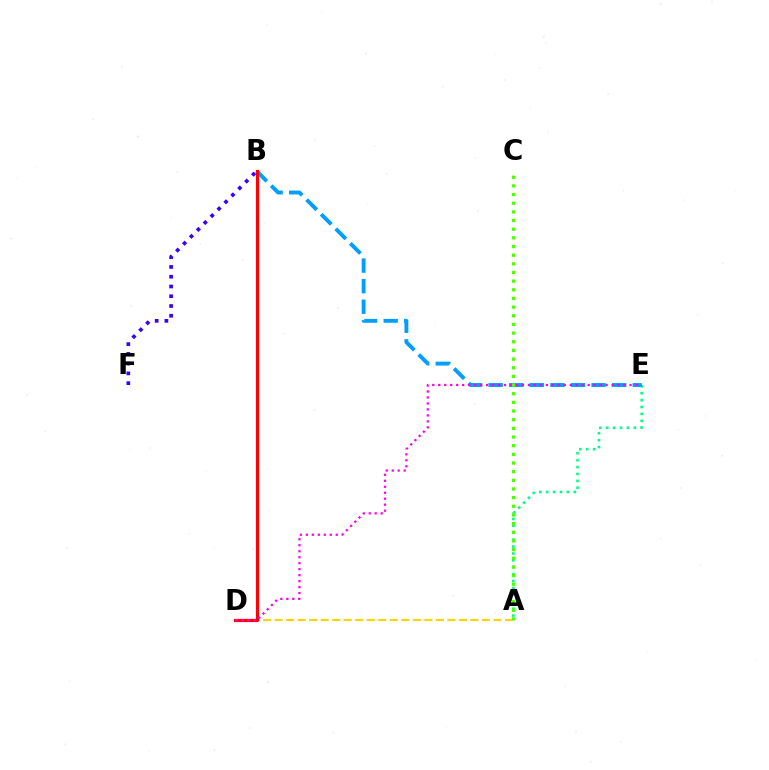{('A', 'E'): [{'color': '#00ff86', 'line_style': 'dotted', 'thickness': 1.88}], ('B', 'F'): [{'color': '#3700ff', 'line_style': 'dotted', 'thickness': 2.65}], ('B', 'E'): [{'color': '#009eff', 'line_style': 'dashed', 'thickness': 2.8}], ('A', 'D'): [{'color': '#ffd500', 'line_style': 'dashed', 'thickness': 1.56}], ('B', 'D'): [{'color': '#ff0000', 'line_style': 'solid', 'thickness': 2.29}], ('D', 'E'): [{'color': '#ff00ed', 'line_style': 'dotted', 'thickness': 1.62}], ('A', 'C'): [{'color': '#4fff00', 'line_style': 'dotted', 'thickness': 2.35}]}